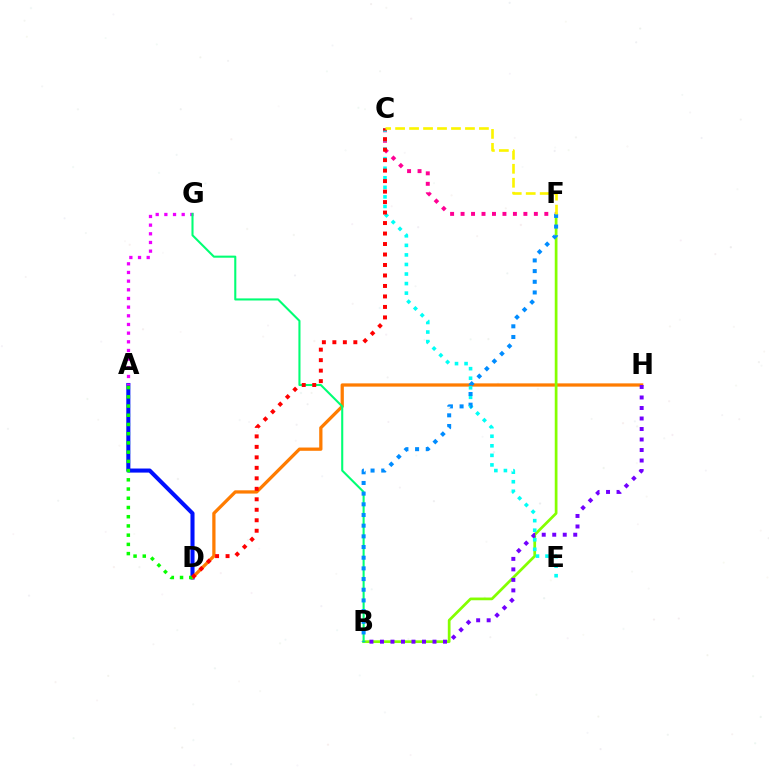{('C', 'F'): [{'color': '#ff0094', 'line_style': 'dotted', 'thickness': 2.84}, {'color': '#fcf500', 'line_style': 'dashed', 'thickness': 1.9}], ('A', 'D'): [{'color': '#0010ff', 'line_style': 'solid', 'thickness': 2.93}, {'color': '#08ff00', 'line_style': 'dotted', 'thickness': 2.51}], ('D', 'H'): [{'color': '#ff7c00', 'line_style': 'solid', 'thickness': 2.35}], ('B', 'F'): [{'color': '#84ff00', 'line_style': 'solid', 'thickness': 1.96}, {'color': '#008cff', 'line_style': 'dotted', 'thickness': 2.9}], ('A', 'G'): [{'color': '#ee00ff', 'line_style': 'dotted', 'thickness': 2.35}], ('B', 'H'): [{'color': '#7200ff', 'line_style': 'dotted', 'thickness': 2.85}], ('C', 'E'): [{'color': '#00fff6', 'line_style': 'dotted', 'thickness': 2.6}], ('B', 'G'): [{'color': '#00ff74', 'line_style': 'solid', 'thickness': 1.5}], ('C', 'D'): [{'color': '#ff0000', 'line_style': 'dotted', 'thickness': 2.85}]}